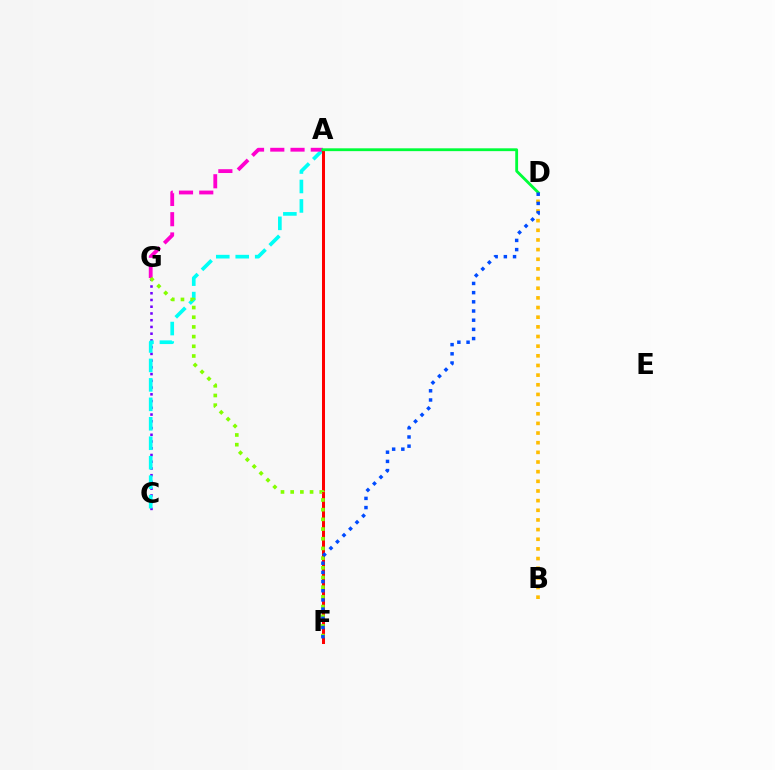{('C', 'G'): [{'color': '#7200ff', 'line_style': 'dotted', 'thickness': 1.83}], ('A', 'C'): [{'color': '#00fff6', 'line_style': 'dashed', 'thickness': 2.64}], ('B', 'D'): [{'color': '#ffbd00', 'line_style': 'dotted', 'thickness': 2.62}], ('A', 'G'): [{'color': '#ff00cf', 'line_style': 'dashed', 'thickness': 2.75}], ('A', 'F'): [{'color': '#ff0000', 'line_style': 'solid', 'thickness': 2.17}], ('F', 'G'): [{'color': '#84ff00', 'line_style': 'dotted', 'thickness': 2.63}], ('A', 'D'): [{'color': '#00ff39', 'line_style': 'solid', 'thickness': 2.04}], ('D', 'F'): [{'color': '#004bff', 'line_style': 'dotted', 'thickness': 2.5}]}